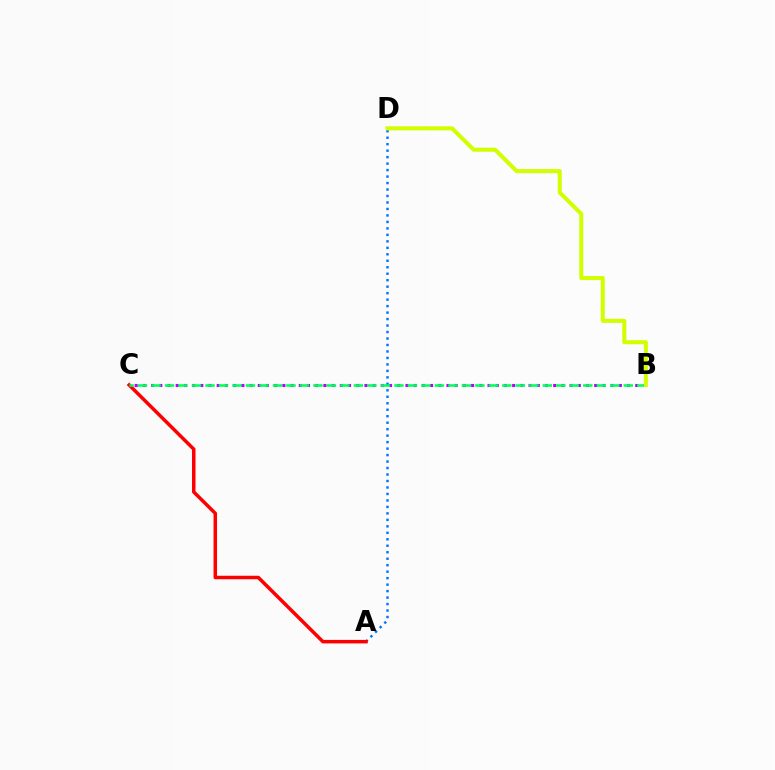{('A', 'D'): [{'color': '#0074ff', 'line_style': 'dotted', 'thickness': 1.76}], ('A', 'C'): [{'color': '#ff0000', 'line_style': 'solid', 'thickness': 2.52}], ('B', 'C'): [{'color': '#b900ff', 'line_style': 'dotted', 'thickness': 2.23}, {'color': '#00ff5c', 'line_style': 'dashed', 'thickness': 1.83}], ('B', 'D'): [{'color': '#d1ff00', 'line_style': 'solid', 'thickness': 2.91}]}